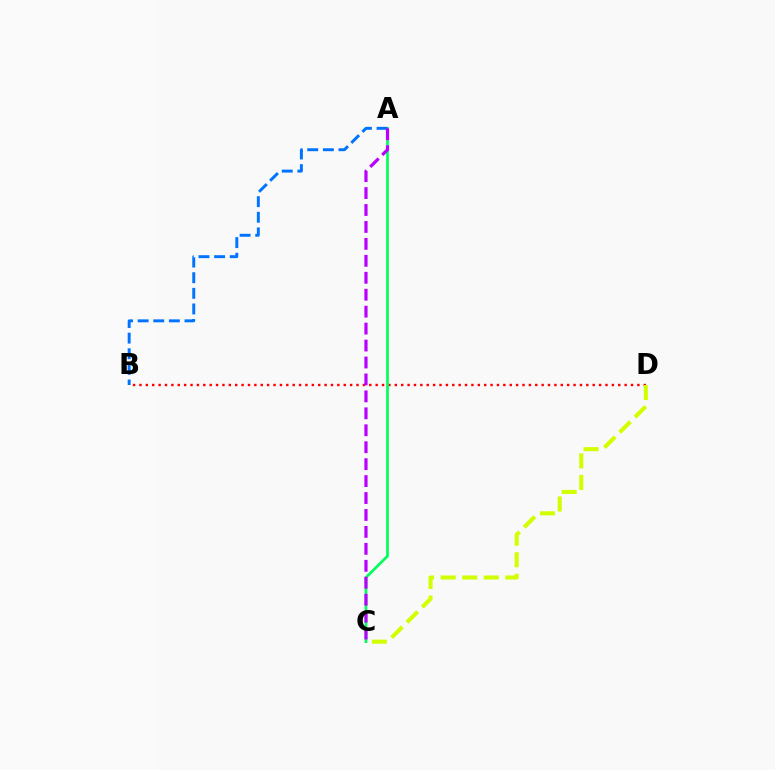{('B', 'D'): [{'color': '#ff0000', 'line_style': 'dotted', 'thickness': 1.73}], ('C', 'D'): [{'color': '#d1ff00', 'line_style': 'dashed', 'thickness': 2.93}], ('A', 'C'): [{'color': '#00ff5c', 'line_style': 'solid', 'thickness': 1.94}, {'color': '#b900ff', 'line_style': 'dashed', 'thickness': 2.3}], ('A', 'B'): [{'color': '#0074ff', 'line_style': 'dashed', 'thickness': 2.12}]}